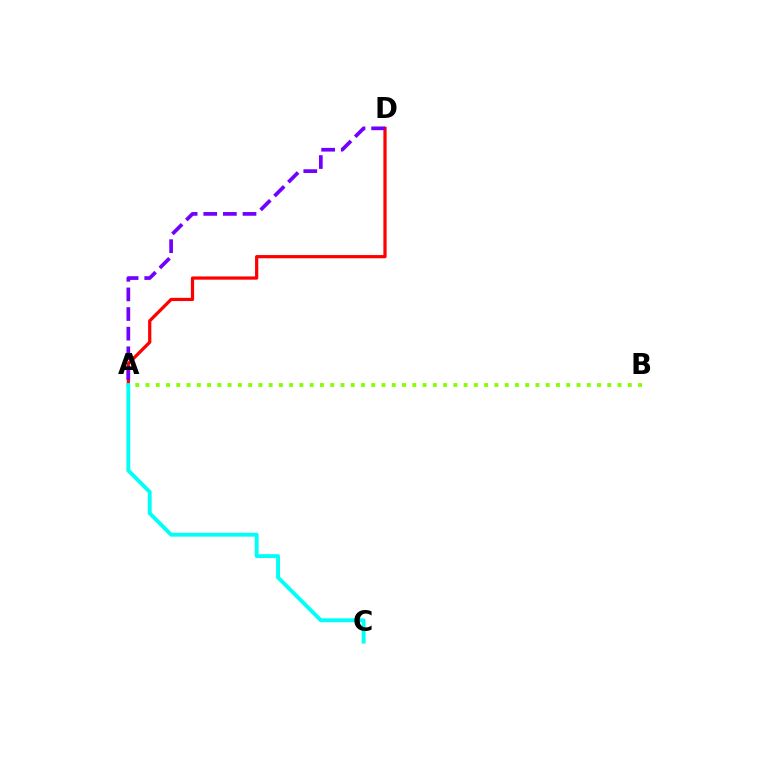{('A', 'B'): [{'color': '#84ff00', 'line_style': 'dotted', 'thickness': 2.79}], ('A', 'D'): [{'color': '#ff0000', 'line_style': 'solid', 'thickness': 2.32}, {'color': '#7200ff', 'line_style': 'dashed', 'thickness': 2.67}], ('A', 'C'): [{'color': '#00fff6', 'line_style': 'solid', 'thickness': 2.8}]}